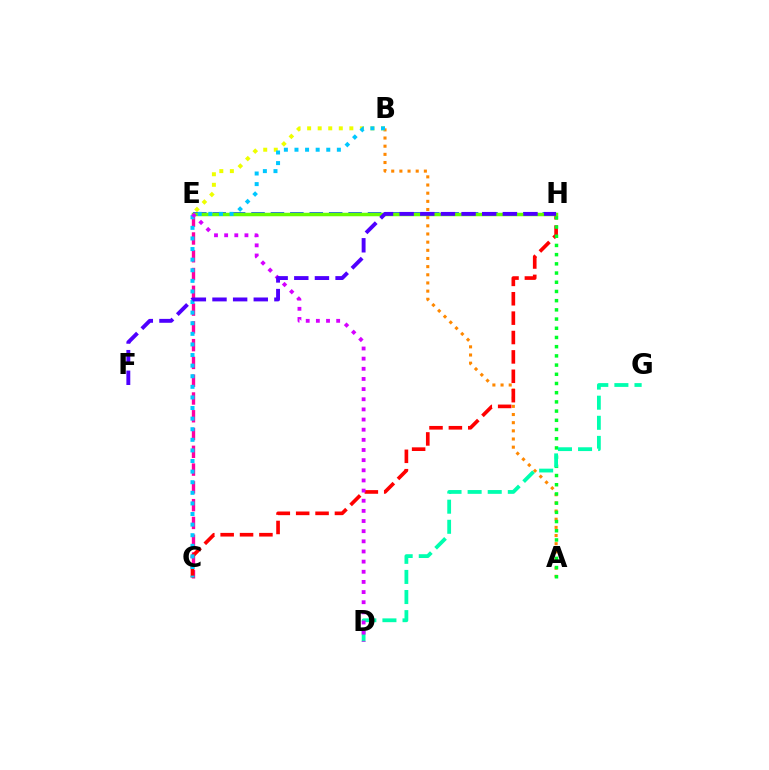{('C', 'E'): [{'color': '#ff00a0', 'line_style': 'dashed', 'thickness': 2.42}], ('A', 'B'): [{'color': '#ff8800', 'line_style': 'dotted', 'thickness': 2.22}], ('C', 'H'): [{'color': '#ff0000', 'line_style': 'dashed', 'thickness': 2.63}], ('B', 'E'): [{'color': '#eeff00', 'line_style': 'dotted', 'thickness': 2.87}], ('E', 'H'): [{'color': '#003fff', 'line_style': 'dashed', 'thickness': 2.64}, {'color': '#66ff00', 'line_style': 'solid', 'thickness': 2.51}], ('A', 'H'): [{'color': '#00ff27', 'line_style': 'dotted', 'thickness': 2.5}], ('D', 'G'): [{'color': '#00ffaf', 'line_style': 'dashed', 'thickness': 2.73}], ('B', 'C'): [{'color': '#00c7ff', 'line_style': 'dotted', 'thickness': 2.88}], ('D', 'E'): [{'color': '#d600ff', 'line_style': 'dotted', 'thickness': 2.76}], ('F', 'H'): [{'color': '#4f00ff', 'line_style': 'dashed', 'thickness': 2.8}]}